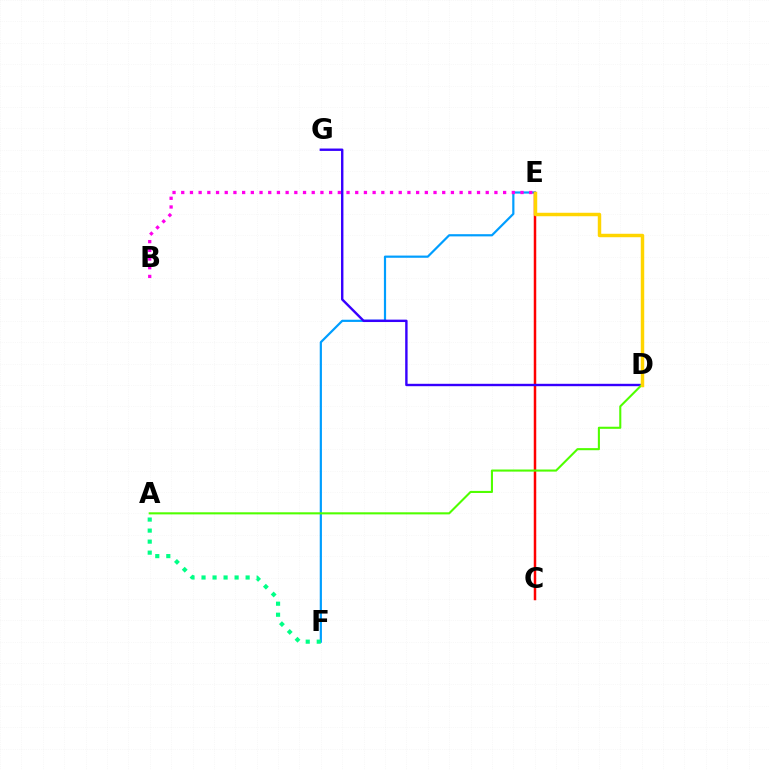{('E', 'F'): [{'color': '#009eff', 'line_style': 'solid', 'thickness': 1.58}], ('B', 'E'): [{'color': '#ff00ed', 'line_style': 'dotted', 'thickness': 2.36}], ('C', 'E'): [{'color': '#ff0000', 'line_style': 'solid', 'thickness': 1.79}], ('A', 'F'): [{'color': '#00ff86', 'line_style': 'dotted', 'thickness': 2.99}], ('D', 'G'): [{'color': '#3700ff', 'line_style': 'solid', 'thickness': 1.73}], ('A', 'D'): [{'color': '#4fff00', 'line_style': 'solid', 'thickness': 1.5}], ('D', 'E'): [{'color': '#ffd500', 'line_style': 'solid', 'thickness': 2.49}]}